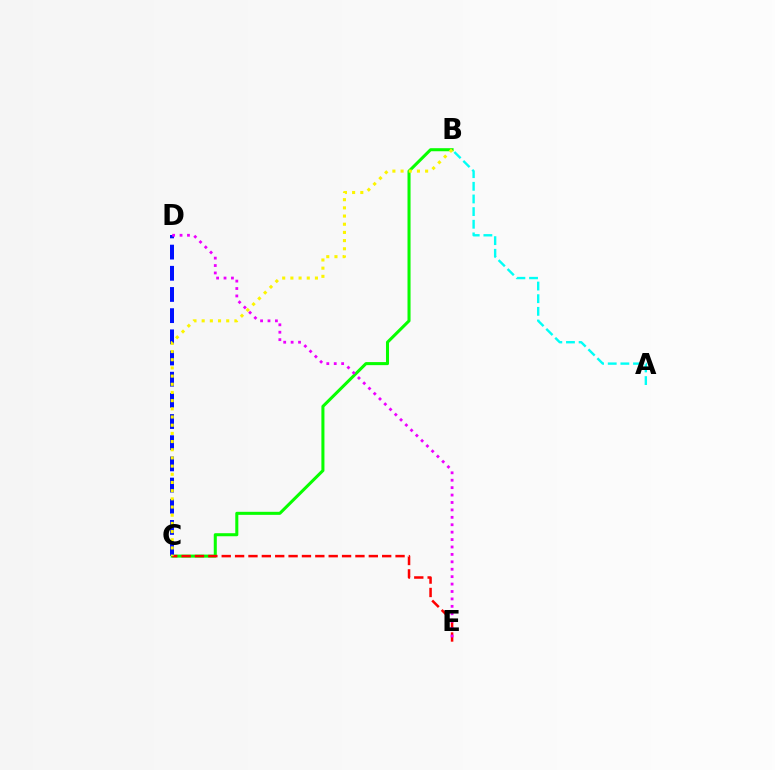{('A', 'B'): [{'color': '#00fff6', 'line_style': 'dashed', 'thickness': 1.72}], ('B', 'C'): [{'color': '#08ff00', 'line_style': 'solid', 'thickness': 2.19}, {'color': '#fcf500', 'line_style': 'dotted', 'thickness': 2.22}], ('C', 'E'): [{'color': '#ff0000', 'line_style': 'dashed', 'thickness': 1.82}], ('C', 'D'): [{'color': '#0010ff', 'line_style': 'dashed', 'thickness': 2.88}], ('D', 'E'): [{'color': '#ee00ff', 'line_style': 'dotted', 'thickness': 2.02}]}